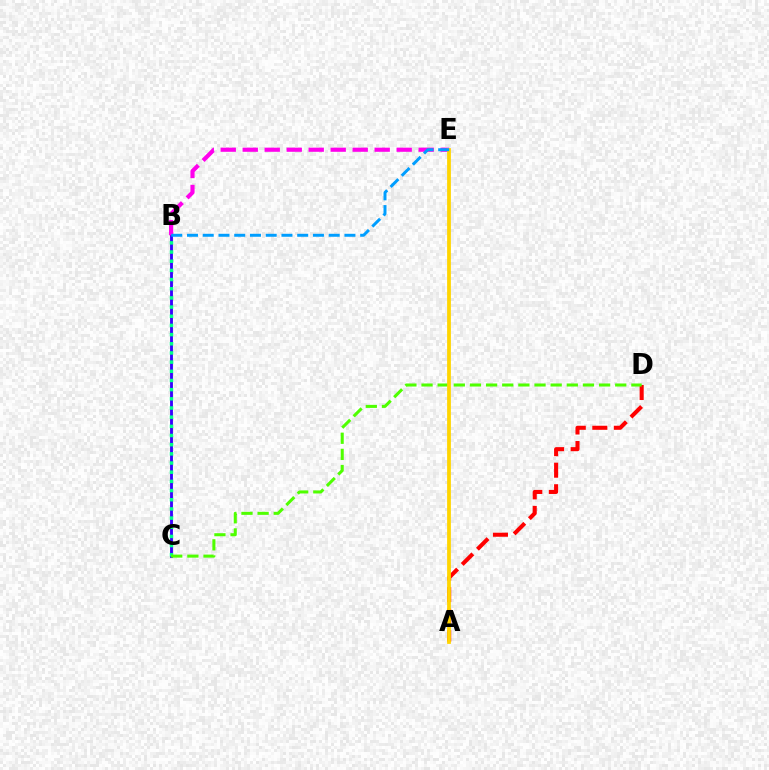{('B', 'C'): [{'color': '#3700ff', 'line_style': 'solid', 'thickness': 2.05}, {'color': '#00ff86', 'line_style': 'dotted', 'thickness': 2.49}], ('B', 'E'): [{'color': '#ff00ed', 'line_style': 'dashed', 'thickness': 2.99}, {'color': '#009eff', 'line_style': 'dashed', 'thickness': 2.14}], ('A', 'D'): [{'color': '#ff0000', 'line_style': 'dashed', 'thickness': 2.92}], ('C', 'D'): [{'color': '#4fff00', 'line_style': 'dashed', 'thickness': 2.19}], ('A', 'E'): [{'color': '#ffd500', 'line_style': 'solid', 'thickness': 2.72}]}